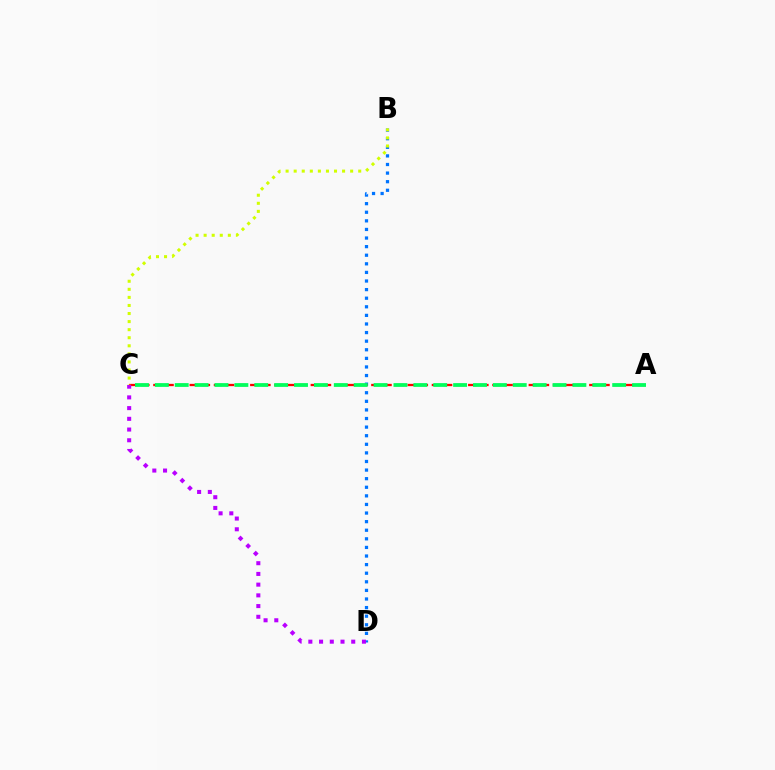{('B', 'D'): [{'color': '#0074ff', 'line_style': 'dotted', 'thickness': 2.34}], ('A', 'C'): [{'color': '#ff0000', 'line_style': 'dashed', 'thickness': 1.65}, {'color': '#00ff5c', 'line_style': 'dashed', 'thickness': 2.7}], ('B', 'C'): [{'color': '#d1ff00', 'line_style': 'dotted', 'thickness': 2.19}], ('C', 'D'): [{'color': '#b900ff', 'line_style': 'dotted', 'thickness': 2.91}]}